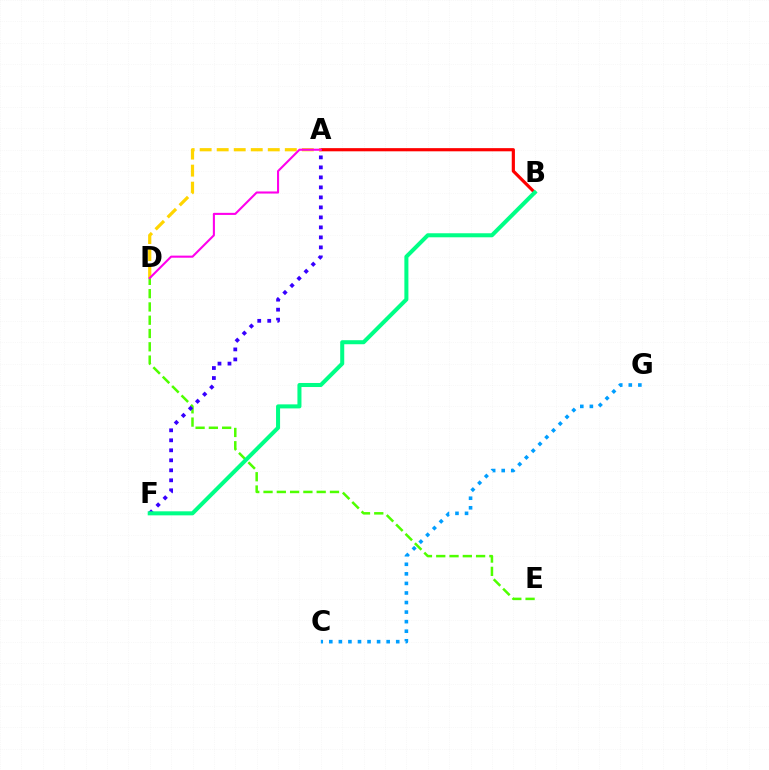{('D', 'E'): [{'color': '#4fff00', 'line_style': 'dashed', 'thickness': 1.8}], ('A', 'B'): [{'color': '#ff0000', 'line_style': 'solid', 'thickness': 2.28}], ('A', 'D'): [{'color': '#ffd500', 'line_style': 'dashed', 'thickness': 2.31}, {'color': '#ff00ed', 'line_style': 'solid', 'thickness': 1.5}], ('A', 'F'): [{'color': '#3700ff', 'line_style': 'dotted', 'thickness': 2.72}], ('C', 'G'): [{'color': '#009eff', 'line_style': 'dotted', 'thickness': 2.6}], ('B', 'F'): [{'color': '#00ff86', 'line_style': 'solid', 'thickness': 2.91}]}